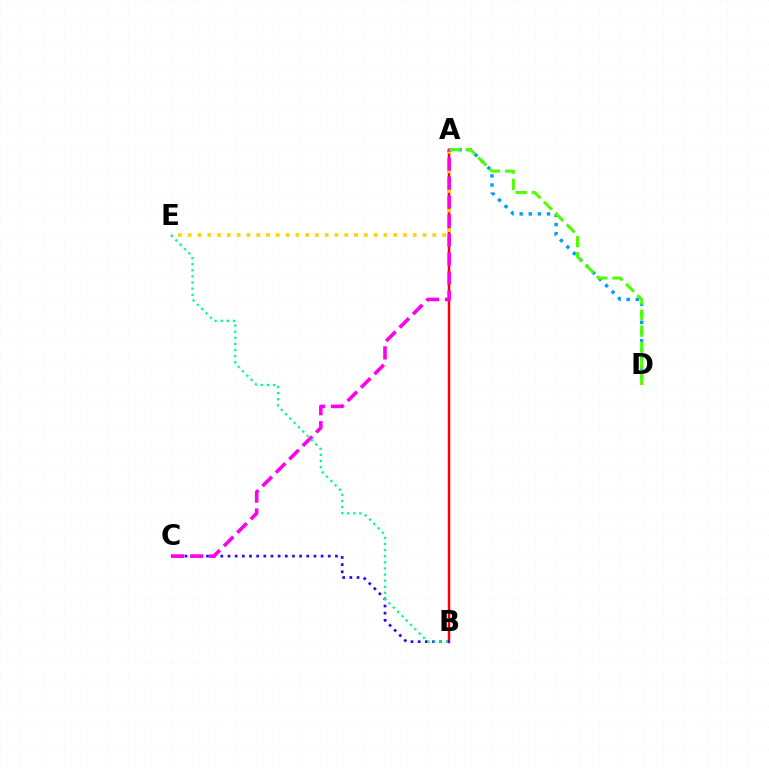{('A', 'D'): [{'color': '#009eff', 'line_style': 'dotted', 'thickness': 2.48}, {'color': '#4fff00', 'line_style': 'dashed', 'thickness': 2.18}], ('A', 'B'): [{'color': '#ff0000', 'line_style': 'solid', 'thickness': 1.79}], ('B', 'C'): [{'color': '#3700ff', 'line_style': 'dotted', 'thickness': 1.95}], ('A', 'E'): [{'color': '#ffd500', 'line_style': 'dotted', 'thickness': 2.66}], ('A', 'C'): [{'color': '#ff00ed', 'line_style': 'dashed', 'thickness': 2.58}], ('B', 'E'): [{'color': '#00ff86', 'line_style': 'dotted', 'thickness': 1.66}]}